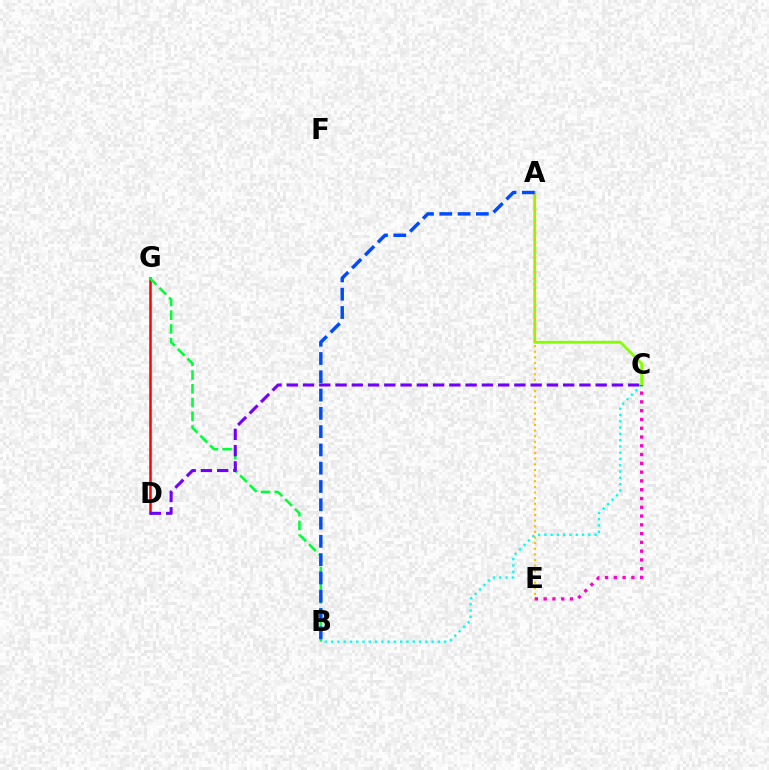{('B', 'C'): [{'color': '#00fff6', 'line_style': 'dotted', 'thickness': 1.71}], ('A', 'C'): [{'color': '#84ff00', 'line_style': 'solid', 'thickness': 2.03}], ('A', 'E'): [{'color': '#ffbd00', 'line_style': 'dotted', 'thickness': 1.53}], ('D', 'G'): [{'color': '#ff0000', 'line_style': 'solid', 'thickness': 1.8}], ('B', 'G'): [{'color': '#00ff39', 'line_style': 'dashed', 'thickness': 1.87}], ('C', 'D'): [{'color': '#7200ff', 'line_style': 'dashed', 'thickness': 2.21}], ('C', 'E'): [{'color': '#ff00cf', 'line_style': 'dotted', 'thickness': 2.39}], ('A', 'B'): [{'color': '#004bff', 'line_style': 'dashed', 'thickness': 2.48}]}